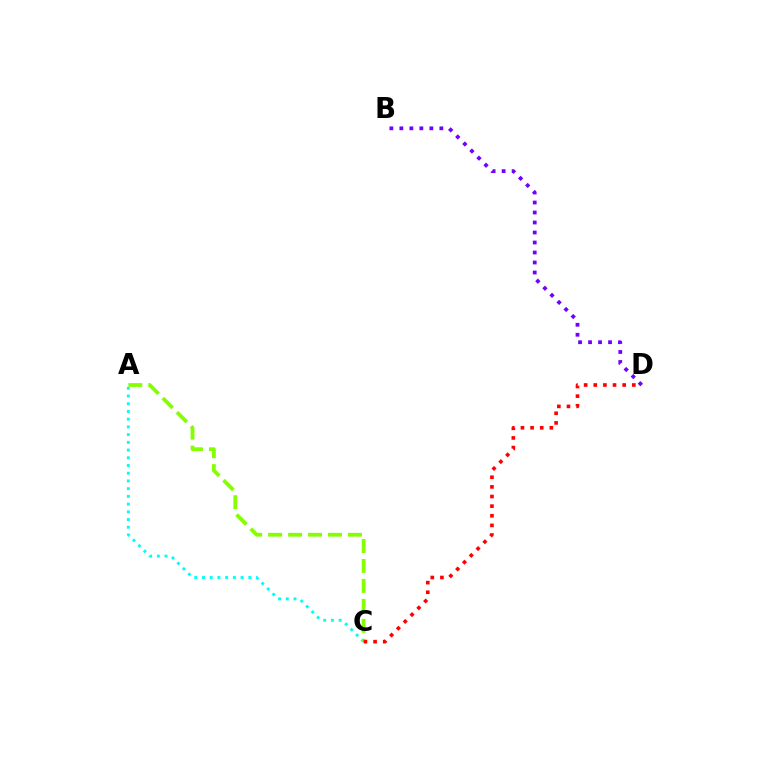{('B', 'D'): [{'color': '#7200ff', 'line_style': 'dotted', 'thickness': 2.72}], ('A', 'C'): [{'color': '#00fff6', 'line_style': 'dotted', 'thickness': 2.1}, {'color': '#84ff00', 'line_style': 'dashed', 'thickness': 2.71}], ('C', 'D'): [{'color': '#ff0000', 'line_style': 'dotted', 'thickness': 2.62}]}